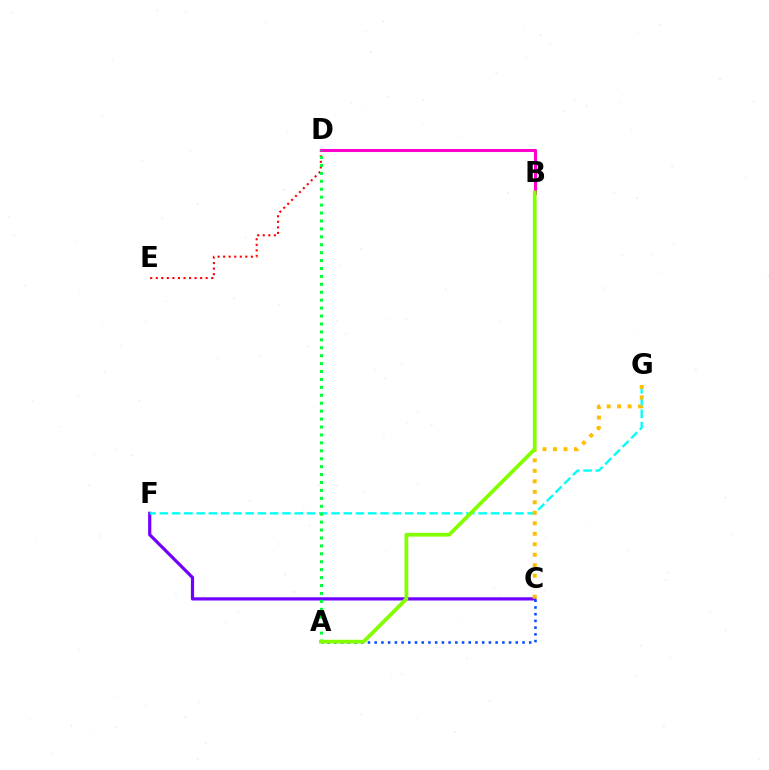{('D', 'E'): [{'color': '#ff0000', 'line_style': 'dotted', 'thickness': 1.51}], ('C', 'F'): [{'color': '#7200ff', 'line_style': 'solid', 'thickness': 2.31}], ('F', 'G'): [{'color': '#00fff6', 'line_style': 'dashed', 'thickness': 1.67}], ('C', 'G'): [{'color': '#ffbd00', 'line_style': 'dotted', 'thickness': 2.85}], ('A', 'C'): [{'color': '#004bff', 'line_style': 'dotted', 'thickness': 1.83}], ('B', 'D'): [{'color': '#ff00cf', 'line_style': 'solid', 'thickness': 2.2}], ('A', 'D'): [{'color': '#00ff39', 'line_style': 'dotted', 'thickness': 2.15}], ('A', 'B'): [{'color': '#84ff00', 'line_style': 'solid', 'thickness': 2.71}]}